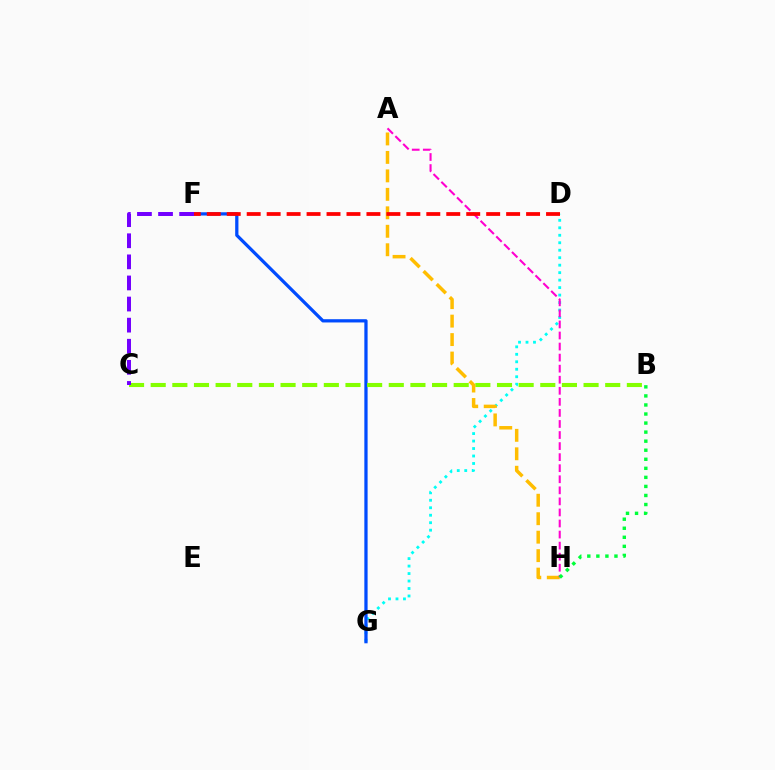{('D', 'G'): [{'color': '#00fff6', 'line_style': 'dotted', 'thickness': 2.03}], ('F', 'G'): [{'color': '#004bff', 'line_style': 'solid', 'thickness': 2.34}], ('B', 'C'): [{'color': '#84ff00', 'line_style': 'dashed', 'thickness': 2.94}], ('A', 'H'): [{'color': '#ffbd00', 'line_style': 'dashed', 'thickness': 2.51}, {'color': '#ff00cf', 'line_style': 'dashed', 'thickness': 1.5}], ('C', 'F'): [{'color': '#7200ff', 'line_style': 'dashed', 'thickness': 2.87}], ('B', 'H'): [{'color': '#00ff39', 'line_style': 'dotted', 'thickness': 2.46}], ('D', 'F'): [{'color': '#ff0000', 'line_style': 'dashed', 'thickness': 2.71}]}